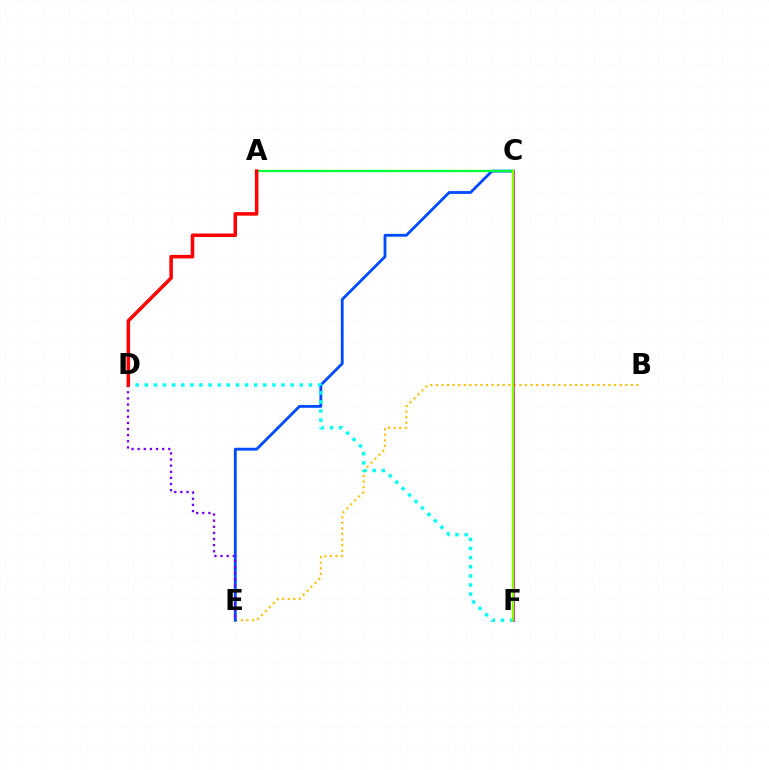{('B', 'E'): [{'color': '#ffbd00', 'line_style': 'dotted', 'thickness': 1.51}], ('C', 'E'): [{'color': '#004bff', 'line_style': 'solid', 'thickness': 2.04}], ('D', 'E'): [{'color': '#7200ff', 'line_style': 'dotted', 'thickness': 1.66}], ('C', 'F'): [{'color': '#ff00cf', 'line_style': 'solid', 'thickness': 2.09}, {'color': '#84ff00', 'line_style': 'solid', 'thickness': 1.77}], ('A', 'C'): [{'color': '#00ff39', 'line_style': 'solid', 'thickness': 1.66}], ('D', 'F'): [{'color': '#00fff6', 'line_style': 'dotted', 'thickness': 2.48}], ('A', 'D'): [{'color': '#ff0000', 'line_style': 'solid', 'thickness': 2.54}]}